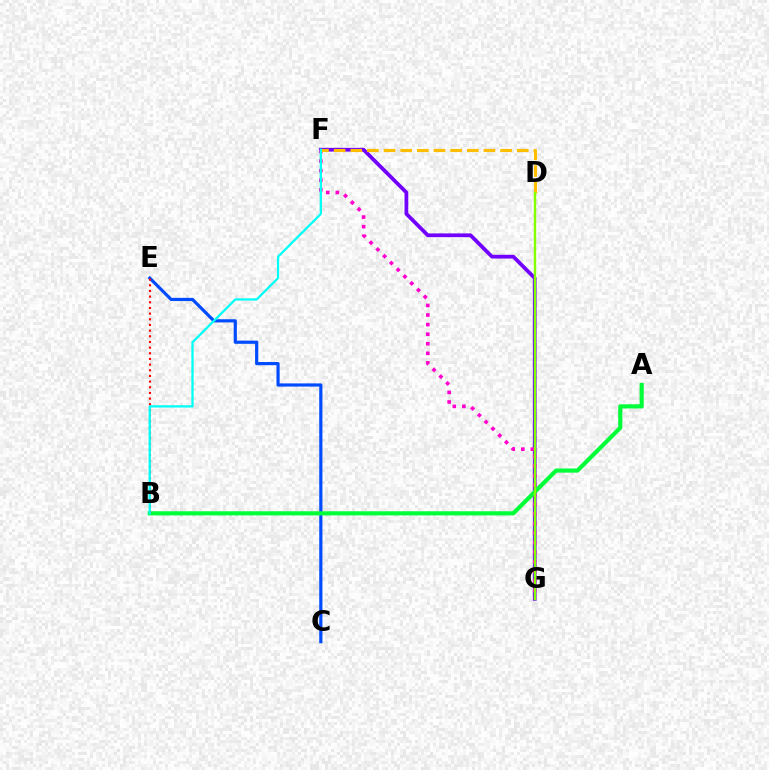{('F', 'G'): [{'color': '#7200ff', 'line_style': 'solid', 'thickness': 2.7}, {'color': '#ff00cf', 'line_style': 'dotted', 'thickness': 2.6}], ('C', 'E'): [{'color': '#004bff', 'line_style': 'solid', 'thickness': 2.29}], ('A', 'B'): [{'color': '#00ff39', 'line_style': 'solid', 'thickness': 2.99}], ('D', 'F'): [{'color': '#ffbd00', 'line_style': 'dashed', 'thickness': 2.26}], ('D', 'G'): [{'color': '#84ff00', 'line_style': 'solid', 'thickness': 1.73}], ('B', 'E'): [{'color': '#ff0000', 'line_style': 'dotted', 'thickness': 1.54}], ('B', 'F'): [{'color': '#00fff6', 'line_style': 'solid', 'thickness': 1.63}]}